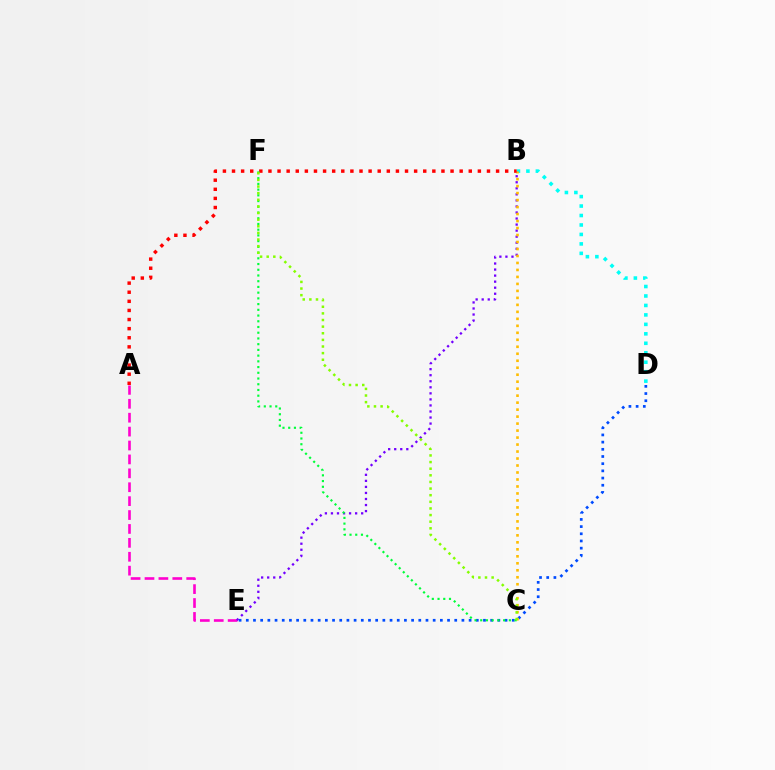{('A', 'E'): [{'color': '#ff00cf', 'line_style': 'dashed', 'thickness': 1.89}], ('D', 'E'): [{'color': '#004bff', 'line_style': 'dotted', 'thickness': 1.95}], ('B', 'D'): [{'color': '#00fff6', 'line_style': 'dotted', 'thickness': 2.57}], ('B', 'E'): [{'color': '#7200ff', 'line_style': 'dotted', 'thickness': 1.64}], ('B', 'C'): [{'color': '#ffbd00', 'line_style': 'dotted', 'thickness': 1.9}], ('A', 'B'): [{'color': '#ff0000', 'line_style': 'dotted', 'thickness': 2.47}], ('C', 'F'): [{'color': '#00ff39', 'line_style': 'dotted', 'thickness': 1.56}, {'color': '#84ff00', 'line_style': 'dotted', 'thickness': 1.8}]}